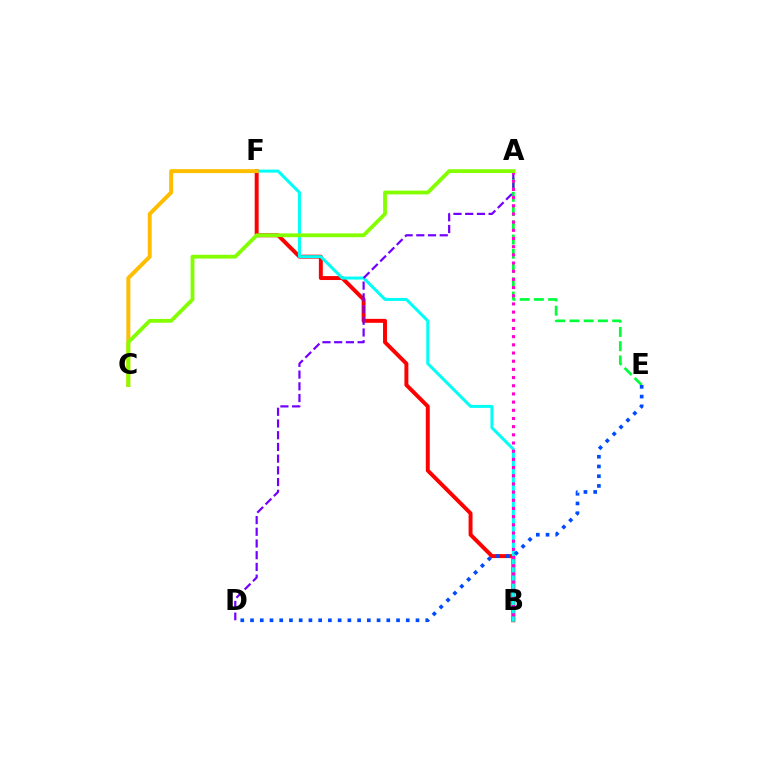{('B', 'F'): [{'color': '#ff0000', 'line_style': 'solid', 'thickness': 2.84}, {'color': '#00fff6', 'line_style': 'solid', 'thickness': 2.16}], ('A', 'E'): [{'color': '#00ff39', 'line_style': 'dashed', 'thickness': 1.93}], ('D', 'E'): [{'color': '#004bff', 'line_style': 'dotted', 'thickness': 2.64}], ('A', 'D'): [{'color': '#7200ff', 'line_style': 'dashed', 'thickness': 1.59}], ('A', 'B'): [{'color': '#ff00cf', 'line_style': 'dotted', 'thickness': 2.22}], ('C', 'F'): [{'color': '#ffbd00', 'line_style': 'solid', 'thickness': 2.83}], ('A', 'C'): [{'color': '#84ff00', 'line_style': 'solid', 'thickness': 2.74}]}